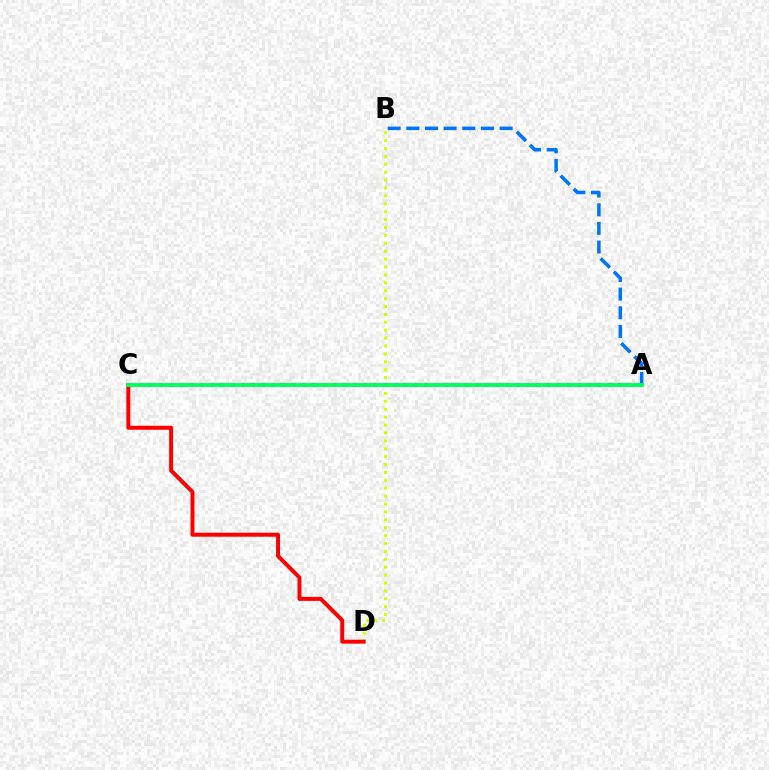{('A', 'B'): [{'color': '#0074ff', 'line_style': 'dashed', 'thickness': 2.53}], ('B', 'D'): [{'color': '#d1ff00', 'line_style': 'dotted', 'thickness': 2.15}], ('C', 'D'): [{'color': '#ff0000', 'line_style': 'solid', 'thickness': 2.87}], ('A', 'C'): [{'color': '#b900ff', 'line_style': 'dotted', 'thickness': 2.77}, {'color': '#00ff5c', 'line_style': 'solid', 'thickness': 2.77}]}